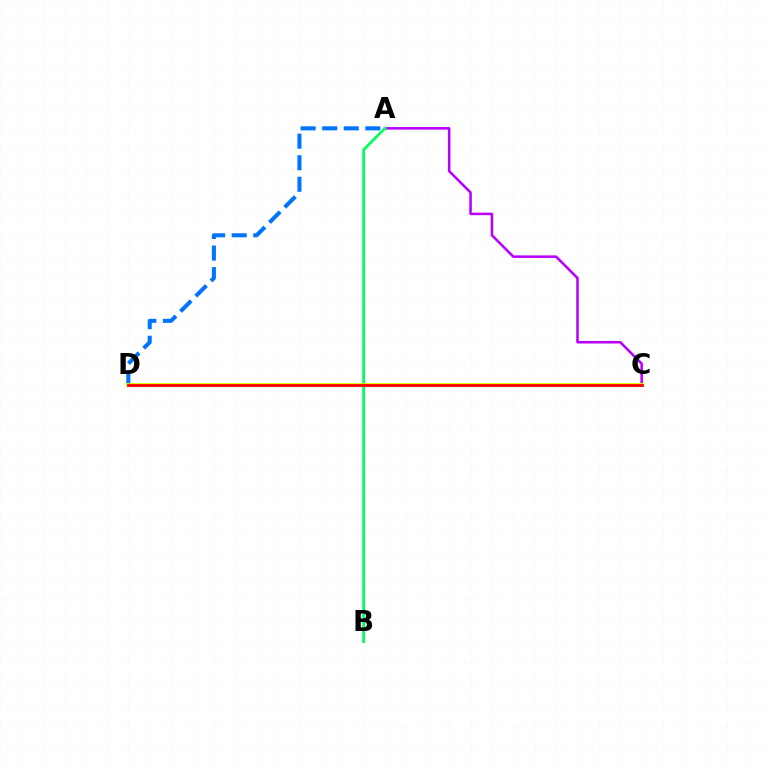{('A', 'C'): [{'color': '#b900ff', 'line_style': 'solid', 'thickness': 1.84}], ('A', 'D'): [{'color': '#0074ff', 'line_style': 'dashed', 'thickness': 2.93}], ('A', 'B'): [{'color': '#00ff5c', 'line_style': 'solid', 'thickness': 1.97}], ('C', 'D'): [{'color': '#d1ff00', 'line_style': 'solid', 'thickness': 2.73}, {'color': '#ff0000', 'line_style': 'solid', 'thickness': 2.02}]}